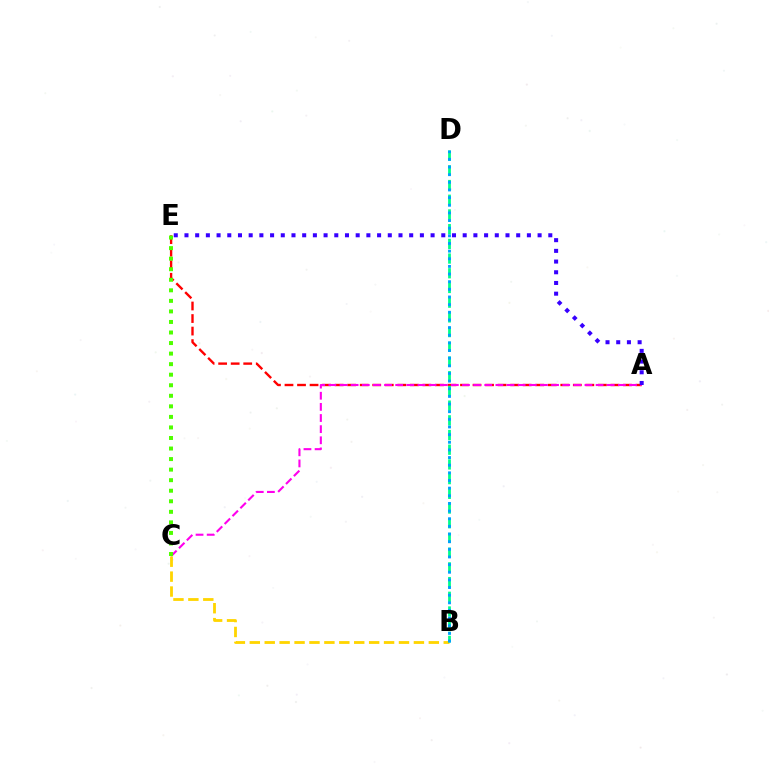{('A', 'E'): [{'color': '#ff0000', 'line_style': 'dashed', 'thickness': 1.7}, {'color': '#3700ff', 'line_style': 'dotted', 'thickness': 2.91}], ('A', 'C'): [{'color': '#ff00ed', 'line_style': 'dashed', 'thickness': 1.51}], ('B', 'C'): [{'color': '#ffd500', 'line_style': 'dashed', 'thickness': 2.03}], ('B', 'D'): [{'color': '#00ff86', 'line_style': 'dashed', 'thickness': 2.0}, {'color': '#009eff', 'line_style': 'dotted', 'thickness': 2.08}], ('C', 'E'): [{'color': '#4fff00', 'line_style': 'dotted', 'thickness': 2.87}]}